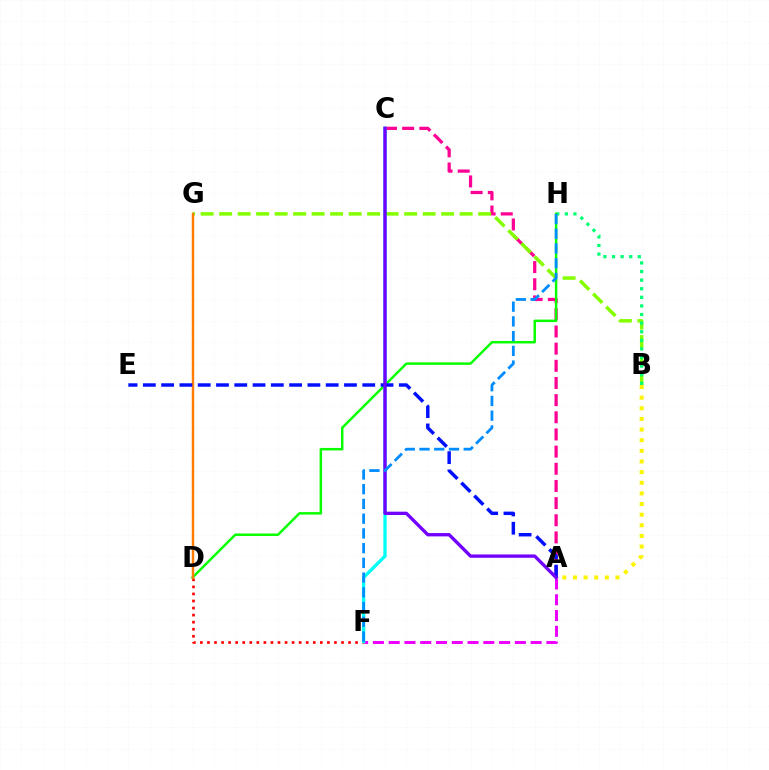{('D', 'F'): [{'color': '#ff0000', 'line_style': 'dotted', 'thickness': 1.92}], ('A', 'B'): [{'color': '#fcf500', 'line_style': 'dotted', 'thickness': 2.89}], ('A', 'C'): [{'color': '#ff0094', 'line_style': 'dashed', 'thickness': 2.33}, {'color': '#7200ff', 'line_style': 'solid', 'thickness': 2.4}], ('B', 'G'): [{'color': '#84ff00', 'line_style': 'dashed', 'thickness': 2.51}], ('A', 'F'): [{'color': '#ee00ff', 'line_style': 'dashed', 'thickness': 2.14}], ('B', 'H'): [{'color': '#00ff74', 'line_style': 'dotted', 'thickness': 2.34}], ('D', 'H'): [{'color': '#08ff00', 'line_style': 'solid', 'thickness': 1.78}], ('C', 'F'): [{'color': '#00fff6', 'line_style': 'solid', 'thickness': 2.38}], ('D', 'G'): [{'color': '#ff7c00', 'line_style': 'solid', 'thickness': 1.77}], ('A', 'E'): [{'color': '#0010ff', 'line_style': 'dashed', 'thickness': 2.48}], ('F', 'H'): [{'color': '#008cff', 'line_style': 'dashed', 'thickness': 2.0}]}